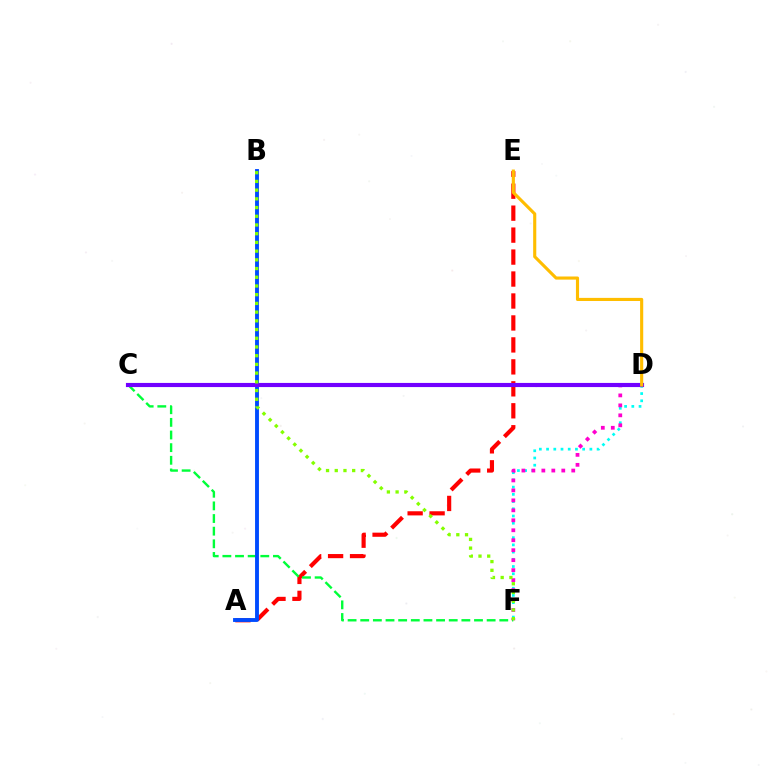{('A', 'E'): [{'color': '#ff0000', 'line_style': 'dashed', 'thickness': 2.98}], ('D', 'F'): [{'color': '#00fff6', 'line_style': 'dotted', 'thickness': 1.96}, {'color': '#ff00cf', 'line_style': 'dotted', 'thickness': 2.71}], ('C', 'F'): [{'color': '#00ff39', 'line_style': 'dashed', 'thickness': 1.72}], ('A', 'B'): [{'color': '#004bff', 'line_style': 'solid', 'thickness': 2.79}], ('C', 'D'): [{'color': '#7200ff', 'line_style': 'solid', 'thickness': 2.98}], ('D', 'E'): [{'color': '#ffbd00', 'line_style': 'solid', 'thickness': 2.25}], ('B', 'F'): [{'color': '#84ff00', 'line_style': 'dotted', 'thickness': 2.37}]}